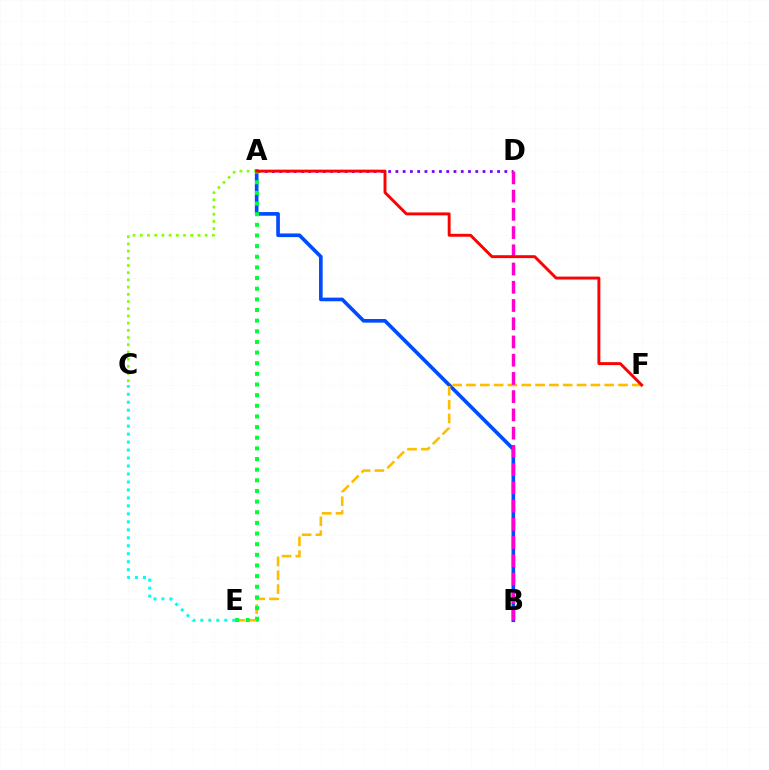{('A', 'B'): [{'color': '#004bff', 'line_style': 'solid', 'thickness': 2.62}], ('A', 'C'): [{'color': '#84ff00', 'line_style': 'dotted', 'thickness': 1.96}], ('A', 'D'): [{'color': '#7200ff', 'line_style': 'dotted', 'thickness': 1.97}], ('E', 'F'): [{'color': '#ffbd00', 'line_style': 'dashed', 'thickness': 1.88}], ('A', 'E'): [{'color': '#00ff39', 'line_style': 'dotted', 'thickness': 2.89}], ('B', 'D'): [{'color': '#ff00cf', 'line_style': 'dashed', 'thickness': 2.48}], ('C', 'E'): [{'color': '#00fff6', 'line_style': 'dotted', 'thickness': 2.17}], ('A', 'F'): [{'color': '#ff0000', 'line_style': 'solid', 'thickness': 2.1}]}